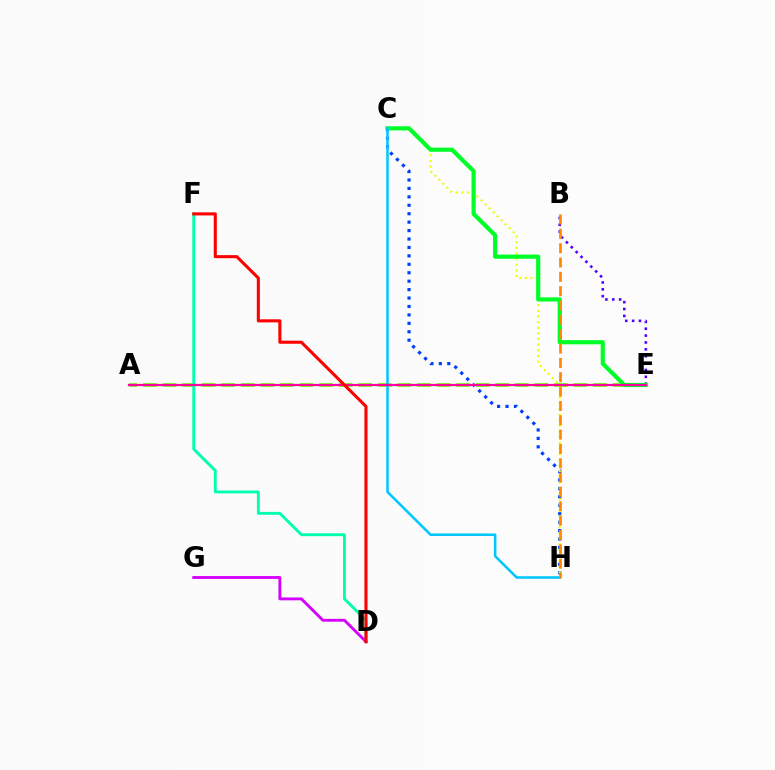{('B', 'E'): [{'color': '#4f00ff', 'line_style': 'dotted', 'thickness': 1.87}], ('A', 'E'): [{'color': '#66ff00', 'line_style': 'dashed', 'thickness': 2.66}, {'color': '#ff00a0', 'line_style': 'solid', 'thickness': 1.59}], ('C', 'H'): [{'color': '#003fff', 'line_style': 'dotted', 'thickness': 2.29}, {'color': '#eeff00', 'line_style': 'dotted', 'thickness': 1.53}, {'color': '#00c7ff', 'line_style': 'solid', 'thickness': 1.84}], ('D', 'F'): [{'color': '#00ffaf', 'line_style': 'solid', 'thickness': 2.07}, {'color': '#ff0000', 'line_style': 'solid', 'thickness': 2.22}], ('C', 'E'): [{'color': '#00ff27', 'line_style': 'solid', 'thickness': 3.0}], ('D', 'G'): [{'color': '#d600ff', 'line_style': 'solid', 'thickness': 2.07}], ('B', 'H'): [{'color': '#ff8800', 'line_style': 'dashed', 'thickness': 1.95}]}